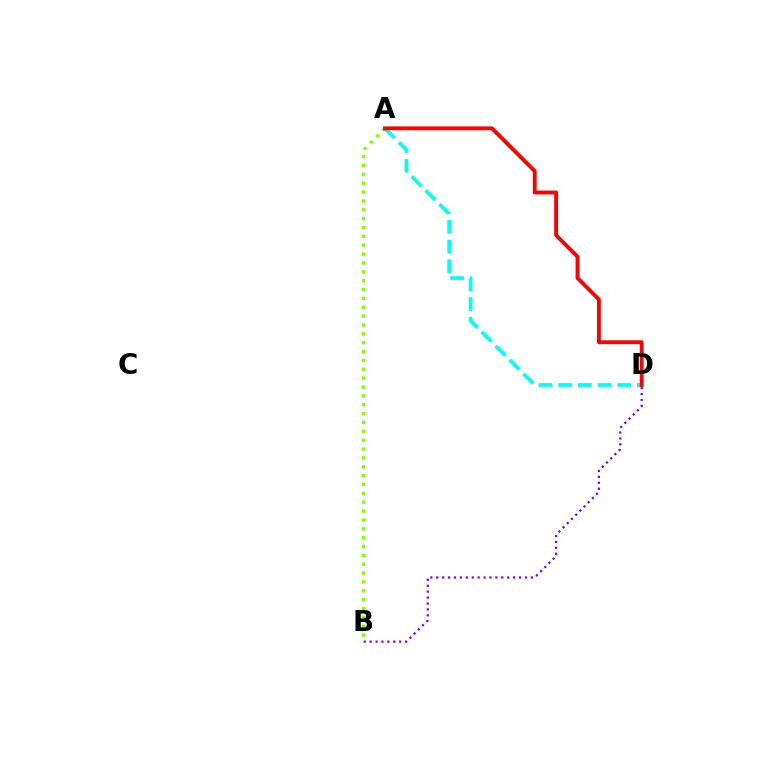{('A', 'B'): [{'color': '#84ff00', 'line_style': 'dotted', 'thickness': 2.41}], ('B', 'D'): [{'color': '#7200ff', 'line_style': 'dotted', 'thickness': 1.61}], ('A', 'D'): [{'color': '#00fff6', 'line_style': 'dashed', 'thickness': 2.68}, {'color': '#ff0000', 'line_style': 'solid', 'thickness': 2.78}]}